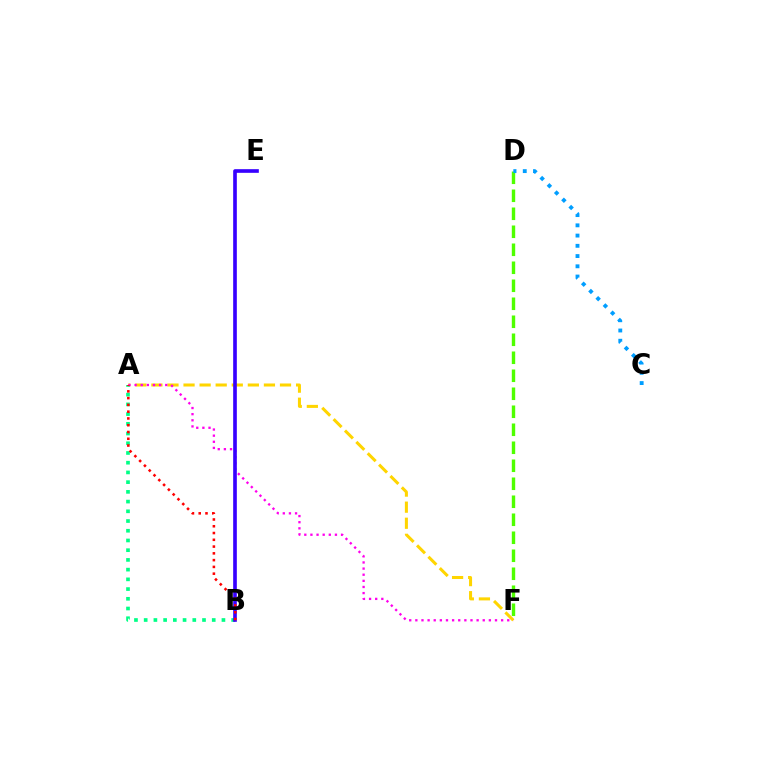{('A', 'F'): [{'color': '#ffd500', 'line_style': 'dashed', 'thickness': 2.18}, {'color': '#ff00ed', 'line_style': 'dotted', 'thickness': 1.66}], ('A', 'B'): [{'color': '#00ff86', 'line_style': 'dotted', 'thickness': 2.64}, {'color': '#ff0000', 'line_style': 'dotted', 'thickness': 1.84}], ('D', 'F'): [{'color': '#4fff00', 'line_style': 'dashed', 'thickness': 2.45}], ('B', 'E'): [{'color': '#3700ff', 'line_style': 'solid', 'thickness': 2.63}], ('C', 'D'): [{'color': '#009eff', 'line_style': 'dotted', 'thickness': 2.78}]}